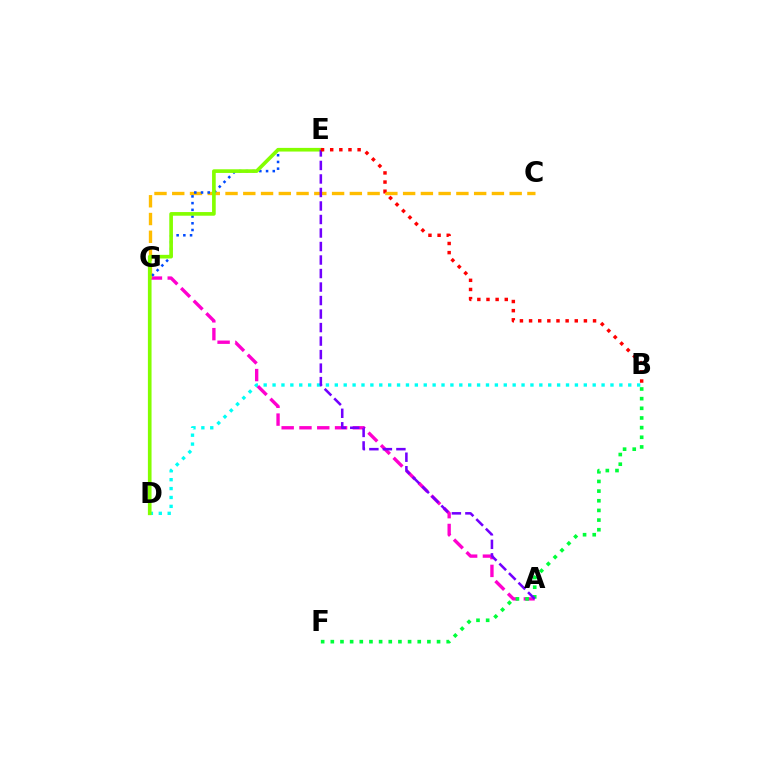{('B', 'D'): [{'color': '#00fff6', 'line_style': 'dotted', 'thickness': 2.42}], ('A', 'G'): [{'color': '#ff00cf', 'line_style': 'dashed', 'thickness': 2.42}], ('C', 'G'): [{'color': '#ffbd00', 'line_style': 'dashed', 'thickness': 2.41}], ('D', 'E'): [{'color': '#004bff', 'line_style': 'dotted', 'thickness': 1.83}, {'color': '#84ff00', 'line_style': 'solid', 'thickness': 2.63}], ('B', 'F'): [{'color': '#00ff39', 'line_style': 'dotted', 'thickness': 2.62}], ('A', 'E'): [{'color': '#7200ff', 'line_style': 'dashed', 'thickness': 1.84}], ('B', 'E'): [{'color': '#ff0000', 'line_style': 'dotted', 'thickness': 2.48}]}